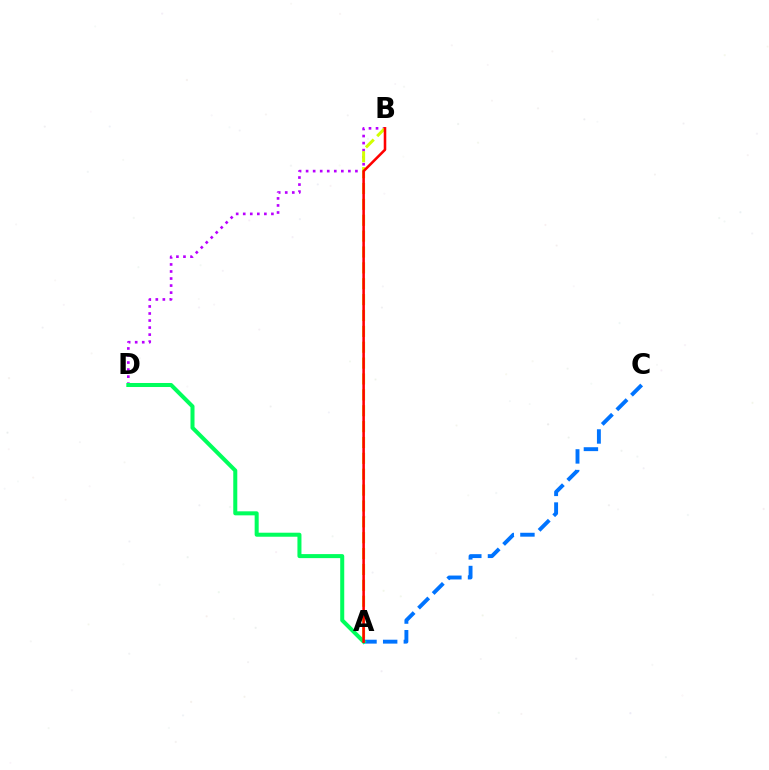{('A', 'C'): [{'color': '#0074ff', 'line_style': 'dashed', 'thickness': 2.81}], ('B', 'D'): [{'color': '#b900ff', 'line_style': 'dotted', 'thickness': 1.91}], ('A', 'B'): [{'color': '#d1ff00', 'line_style': 'dashed', 'thickness': 2.16}, {'color': '#ff0000', 'line_style': 'solid', 'thickness': 1.84}], ('A', 'D'): [{'color': '#00ff5c', 'line_style': 'solid', 'thickness': 2.9}]}